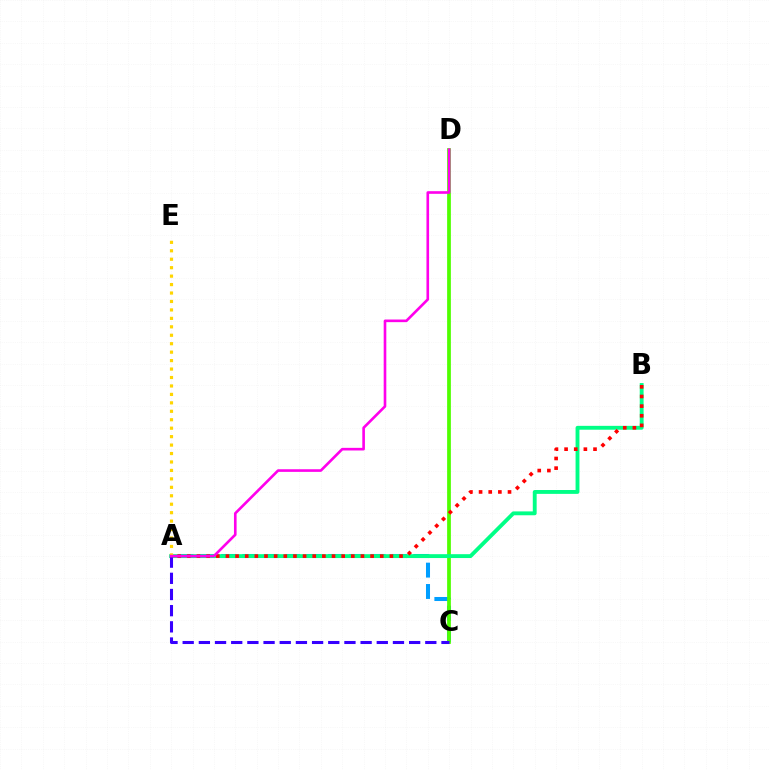{('A', 'C'): [{'color': '#009eff', 'line_style': 'dashed', 'thickness': 2.9}, {'color': '#3700ff', 'line_style': 'dashed', 'thickness': 2.2}], ('C', 'D'): [{'color': '#4fff00', 'line_style': 'solid', 'thickness': 2.69}], ('A', 'B'): [{'color': '#00ff86', 'line_style': 'solid', 'thickness': 2.78}, {'color': '#ff0000', 'line_style': 'dotted', 'thickness': 2.62}], ('A', 'E'): [{'color': '#ffd500', 'line_style': 'dotted', 'thickness': 2.3}], ('A', 'D'): [{'color': '#ff00ed', 'line_style': 'solid', 'thickness': 1.9}]}